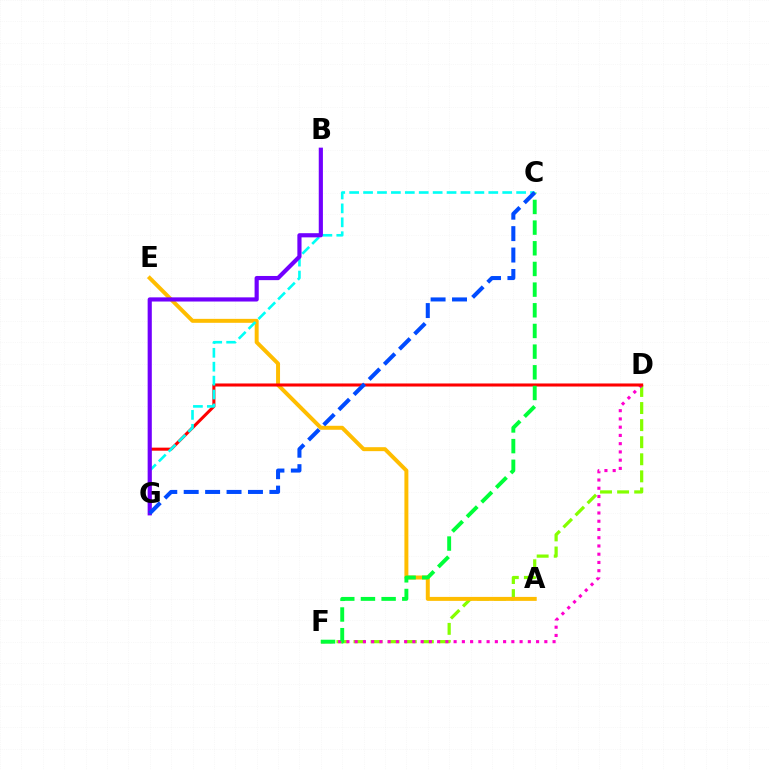{('D', 'F'): [{'color': '#84ff00', 'line_style': 'dashed', 'thickness': 2.32}, {'color': '#ff00cf', 'line_style': 'dotted', 'thickness': 2.24}], ('A', 'E'): [{'color': '#ffbd00', 'line_style': 'solid', 'thickness': 2.86}], ('D', 'G'): [{'color': '#ff0000', 'line_style': 'solid', 'thickness': 2.2}], ('C', 'G'): [{'color': '#00fff6', 'line_style': 'dashed', 'thickness': 1.89}, {'color': '#004bff', 'line_style': 'dashed', 'thickness': 2.91}], ('B', 'G'): [{'color': '#7200ff', 'line_style': 'solid', 'thickness': 3.0}], ('C', 'F'): [{'color': '#00ff39', 'line_style': 'dashed', 'thickness': 2.81}]}